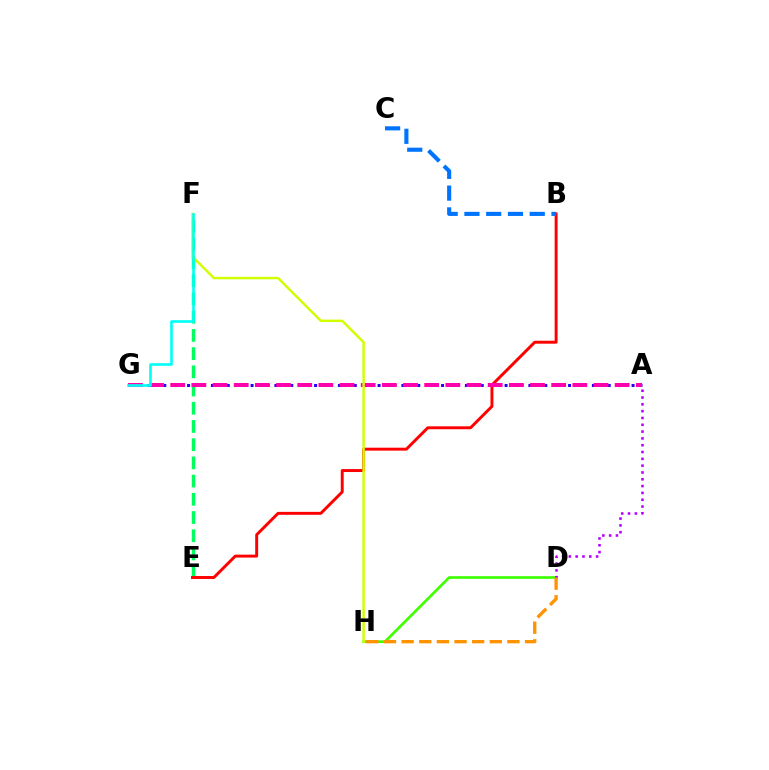{('D', 'H'): [{'color': '#3dff00', 'line_style': 'solid', 'thickness': 1.93}, {'color': '#ff9400', 'line_style': 'dashed', 'thickness': 2.4}], ('A', 'G'): [{'color': '#2500ff', 'line_style': 'dotted', 'thickness': 2.16}, {'color': '#ff00ac', 'line_style': 'dashed', 'thickness': 2.88}], ('E', 'F'): [{'color': '#00ff5c', 'line_style': 'dashed', 'thickness': 2.47}], ('B', 'E'): [{'color': '#ff0000', 'line_style': 'solid', 'thickness': 2.12}], ('B', 'C'): [{'color': '#0074ff', 'line_style': 'dashed', 'thickness': 2.96}], ('F', 'H'): [{'color': '#d1ff00', 'line_style': 'solid', 'thickness': 1.77}], ('A', 'D'): [{'color': '#b900ff', 'line_style': 'dotted', 'thickness': 1.85}], ('F', 'G'): [{'color': '#00fff6', 'line_style': 'solid', 'thickness': 1.89}]}